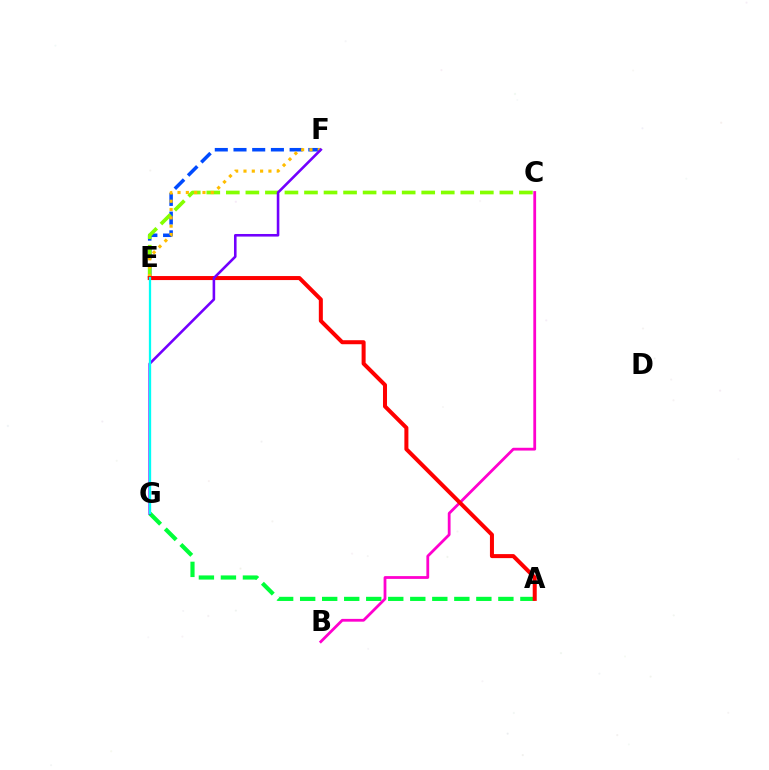{('E', 'F'): [{'color': '#004bff', 'line_style': 'dashed', 'thickness': 2.54}, {'color': '#ffbd00', 'line_style': 'dotted', 'thickness': 2.26}], ('C', 'E'): [{'color': '#84ff00', 'line_style': 'dashed', 'thickness': 2.65}], ('A', 'G'): [{'color': '#00ff39', 'line_style': 'dashed', 'thickness': 2.99}], ('B', 'C'): [{'color': '#ff00cf', 'line_style': 'solid', 'thickness': 2.01}], ('A', 'E'): [{'color': '#ff0000', 'line_style': 'solid', 'thickness': 2.89}], ('F', 'G'): [{'color': '#7200ff', 'line_style': 'solid', 'thickness': 1.86}], ('E', 'G'): [{'color': '#00fff6', 'line_style': 'solid', 'thickness': 1.63}]}